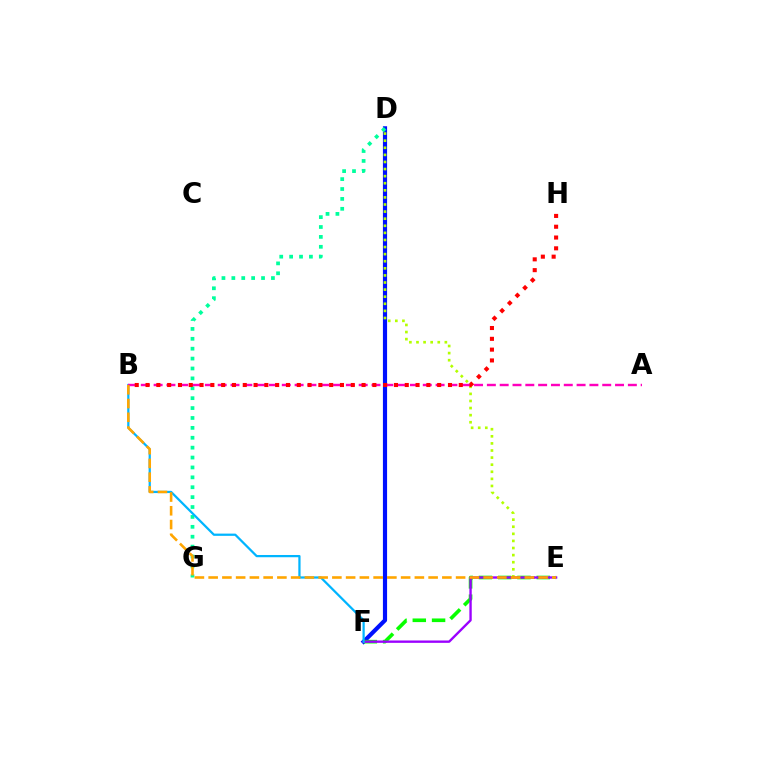{('D', 'F'): [{'color': '#0010ff', 'line_style': 'solid', 'thickness': 3.0}], ('D', 'G'): [{'color': '#00ff9d', 'line_style': 'dotted', 'thickness': 2.69}], ('E', 'F'): [{'color': '#08ff00', 'line_style': 'dashed', 'thickness': 2.62}, {'color': '#9b00ff', 'line_style': 'solid', 'thickness': 1.7}], ('D', 'E'): [{'color': '#b3ff00', 'line_style': 'dotted', 'thickness': 1.93}], ('B', 'F'): [{'color': '#00b5ff', 'line_style': 'solid', 'thickness': 1.61}], ('A', 'B'): [{'color': '#ff00bd', 'line_style': 'dashed', 'thickness': 1.74}], ('B', 'E'): [{'color': '#ffa500', 'line_style': 'dashed', 'thickness': 1.87}], ('B', 'H'): [{'color': '#ff0000', 'line_style': 'dotted', 'thickness': 2.93}]}